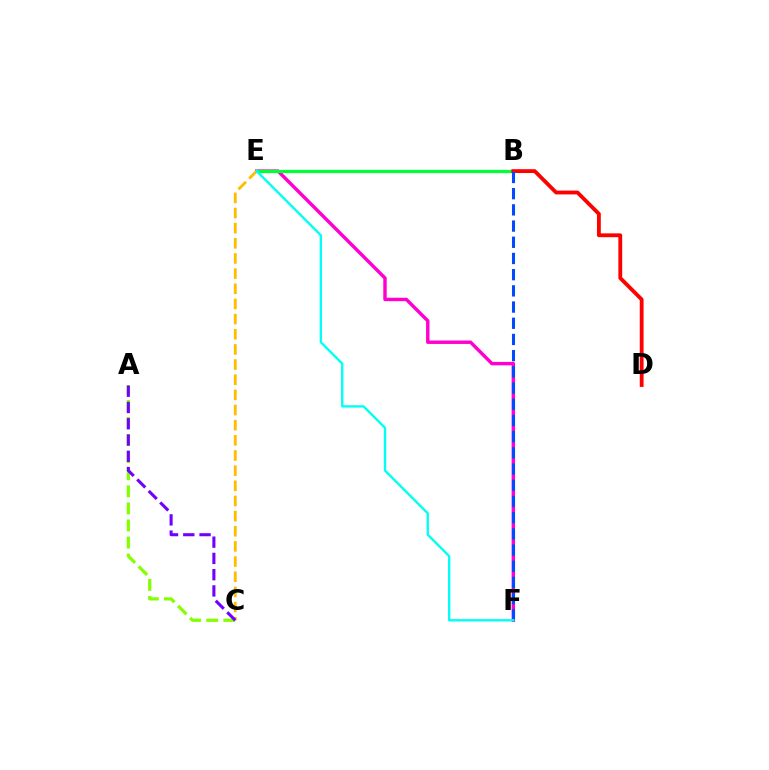{('E', 'F'): [{'color': '#ff00cf', 'line_style': 'solid', 'thickness': 2.47}, {'color': '#00fff6', 'line_style': 'solid', 'thickness': 1.69}], ('A', 'C'): [{'color': '#84ff00', 'line_style': 'dashed', 'thickness': 2.32}, {'color': '#7200ff', 'line_style': 'dashed', 'thickness': 2.21}], ('B', 'E'): [{'color': '#00ff39', 'line_style': 'solid', 'thickness': 2.35}], ('B', 'D'): [{'color': '#ff0000', 'line_style': 'solid', 'thickness': 2.76}], ('C', 'E'): [{'color': '#ffbd00', 'line_style': 'dashed', 'thickness': 2.06}], ('B', 'F'): [{'color': '#004bff', 'line_style': 'dashed', 'thickness': 2.2}]}